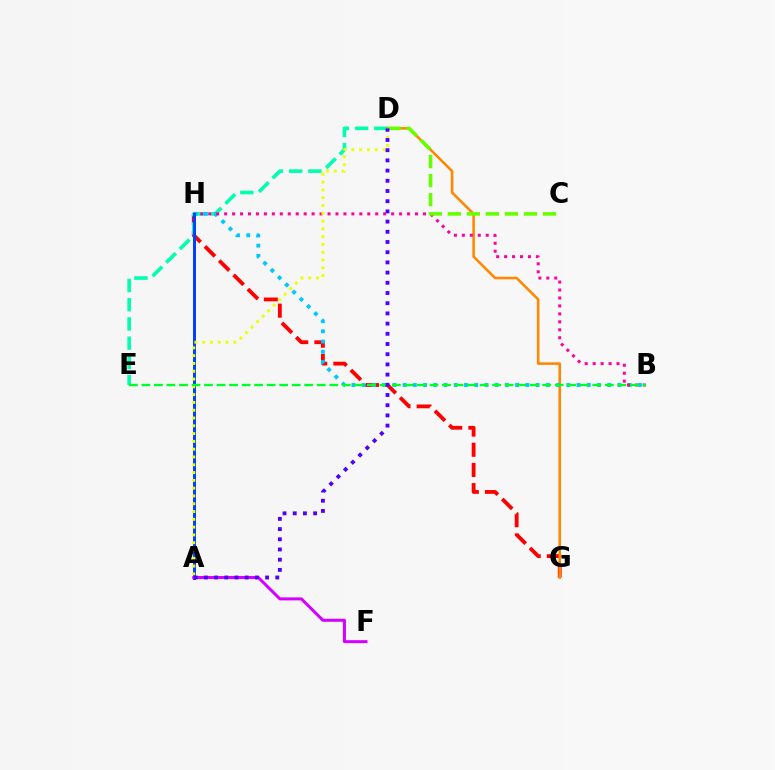{('G', 'H'): [{'color': '#ff0000', 'line_style': 'dashed', 'thickness': 2.74}], ('D', 'E'): [{'color': '#00ffaf', 'line_style': 'dashed', 'thickness': 2.61}], ('D', 'G'): [{'color': '#ff8800', 'line_style': 'solid', 'thickness': 1.85}], ('B', 'H'): [{'color': '#00c7ff', 'line_style': 'dotted', 'thickness': 2.78}, {'color': '#ff00a0', 'line_style': 'dotted', 'thickness': 2.16}], ('A', 'H'): [{'color': '#003fff', 'line_style': 'solid', 'thickness': 2.13}], ('C', 'D'): [{'color': '#66ff00', 'line_style': 'dashed', 'thickness': 2.58}], ('A', 'F'): [{'color': '#d600ff', 'line_style': 'solid', 'thickness': 2.17}], ('A', 'D'): [{'color': '#eeff00', 'line_style': 'dotted', 'thickness': 2.12}, {'color': '#4f00ff', 'line_style': 'dotted', 'thickness': 2.77}], ('B', 'E'): [{'color': '#00ff27', 'line_style': 'dashed', 'thickness': 1.7}]}